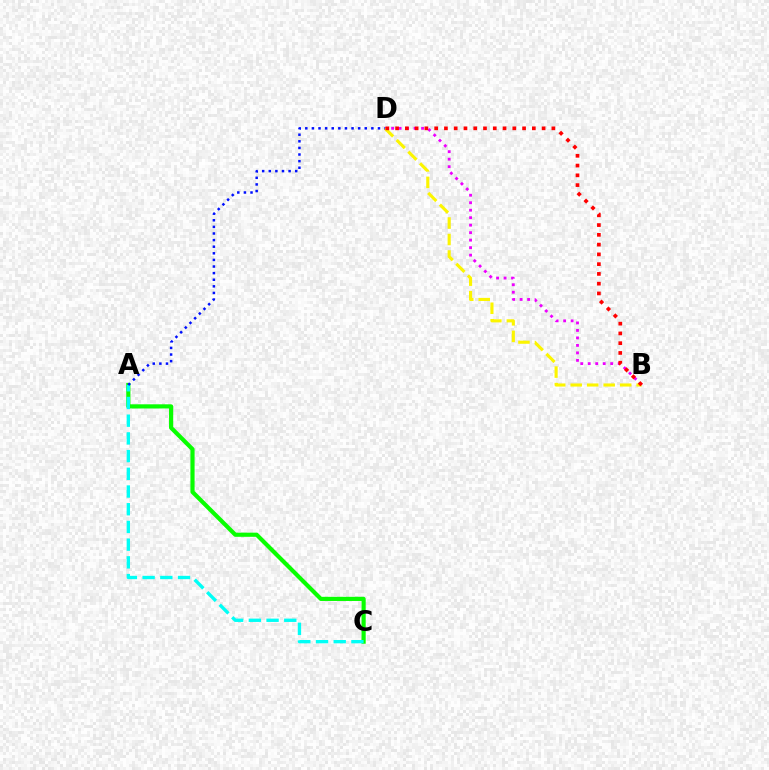{('A', 'C'): [{'color': '#08ff00', 'line_style': 'solid', 'thickness': 3.0}, {'color': '#00fff6', 'line_style': 'dashed', 'thickness': 2.41}], ('B', 'D'): [{'color': '#ee00ff', 'line_style': 'dotted', 'thickness': 2.03}, {'color': '#fcf500', 'line_style': 'dashed', 'thickness': 2.24}, {'color': '#ff0000', 'line_style': 'dotted', 'thickness': 2.65}], ('A', 'D'): [{'color': '#0010ff', 'line_style': 'dotted', 'thickness': 1.8}]}